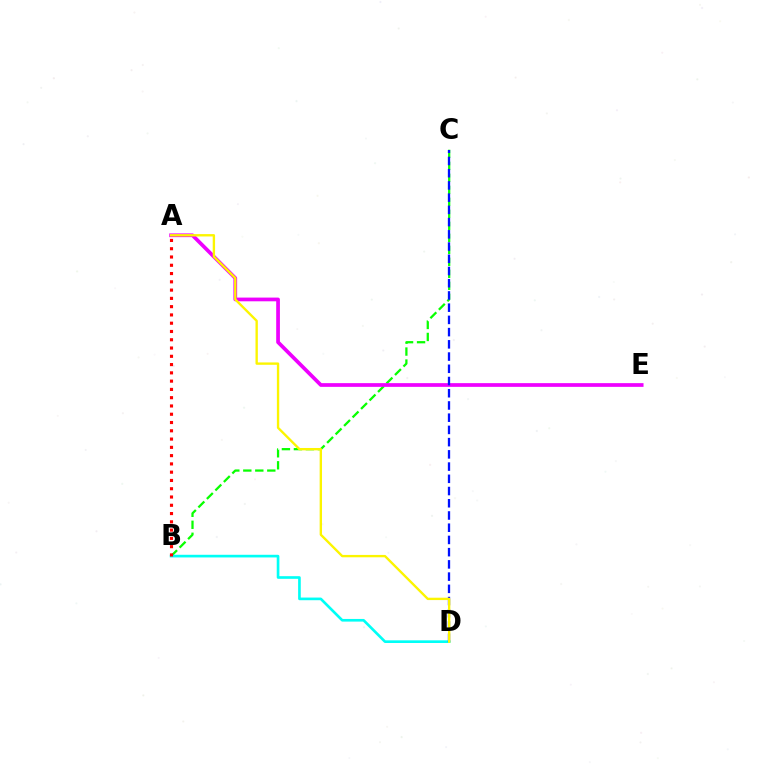{('B', 'C'): [{'color': '#08ff00', 'line_style': 'dashed', 'thickness': 1.63}], ('A', 'E'): [{'color': '#ee00ff', 'line_style': 'solid', 'thickness': 2.67}], ('B', 'D'): [{'color': '#00fff6', 'line_style': 'solid', 'thickness': 1.91}], ('C', 'D'): [{'color': '#0010ff', 'line_style': 'dashed', 'thickness': 1.66}], ('A', 'D'): [{'color': '#fcf500', 'line_style': 'solid', 'thickness': 1.7}], ('A', 'B'): [{'color': '#ff0000', 'line_style': 'dotted', 'thickness': 2.25}]}